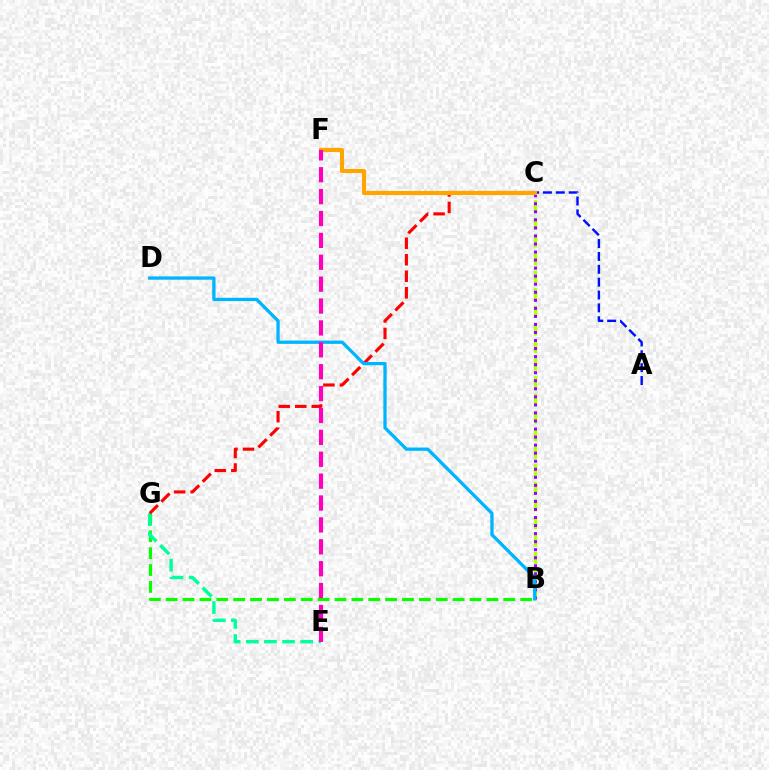{('B', 'G'): [{'color': '#08ff00', 'line_style': 'dashed', 'thickness': 2.29}], ('A', 'C'): [{'color': '#0010ff', 'line_style': 'dashed', 'thickness': 1.75}], ('B', 'C'): [{'color': '#b3ff00', 'line_style': 'dashed', 'thickness': 2.39}, {'color': '#9b00ff', 'line_style': 'dotted', 'thickness': 2.19}], ('E', 'G'): [{'color': '#00ff9d', 'line_style': 'dashed', 'thickness': 2.46}], ('C', 'G'): [{'color': '#ff0000', 'line_style': 'dashed', 'thickness': 2.24}], ('C', 'F'): [{'color': '#ffa500', 'line_style': 'solid', 'thickness': 2.98}], ('B', 'D'): [{'color': '#00b5ff', 'line_style': 'solid', 'thickness': 2.37}], ('E', 'F'): [{'color': '#ff00bd', 'line_style': 'dashed', 'thickness': 2.97}]}